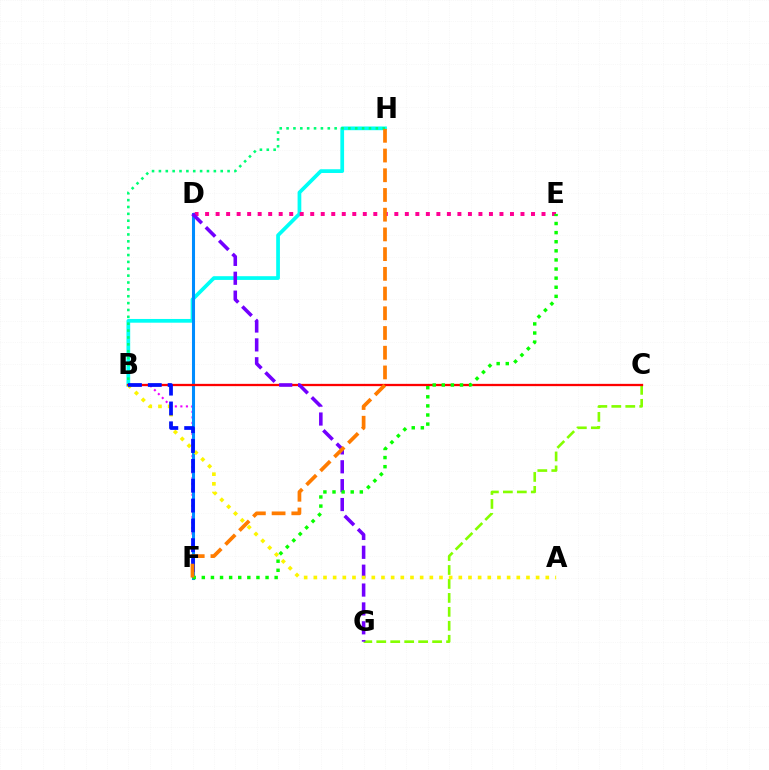{('B', 'F'): [{'color': '#ee00ff', 'line_style': 'dotted', 'thickness': 1.5}, {'color': '#0010ff', 'line_style': 'dashed', 'thickness': 2.7}], ('B', 'H'): [{'color': '#00fff6', 'line_style': 'solid', 'thickness': 2.68}, {'color': '#00ff74', 'line_style': 'dotted', 'thickness': 1.87}], ('C', 'G'): [{'color': '#84ff00', 'line_style': 'dashed', 'thickness': 1.9}], ('D', 'E'): [{'color': '#ff0094', 'line_style': 'dotted', 'thickness': 2.86}], ('D', 'F'): [{'color': '#008cff', 'line_style': 'solid', 'thickness': 2.2}], ('B', 'C'): [{'color': '#ff0000', 'line_style': 'solid', 'thickness': 1.65}], ('D', 'G'): [{'color': '#7200ff', 'line_style': 'dashed', 'thickness': 2.56}], ('A', 'B'): [{'color': '#fcf500', 'line_style': 'dotted', 'thickness': 2.63}], ('E', 'F'): [{'color': '#08ff00', 'line_style': 'dotted', 'thickness': 2.47}], ('F', 'H'): [{'color': '#ff7c00', 'line_style': 'dashed', 'thickness': 2.68}]}